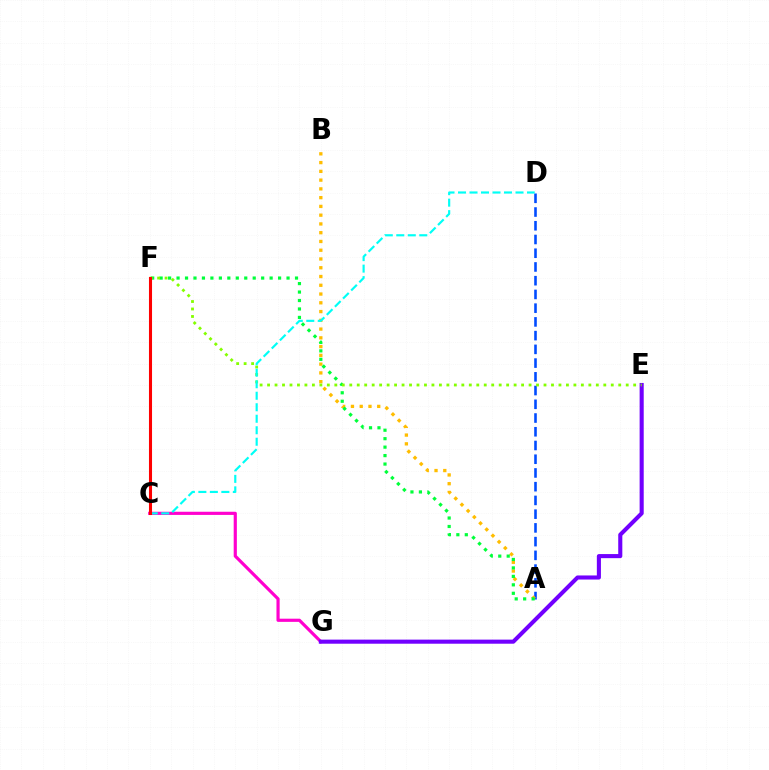{('C', 'G'): [{'color': '#ff00cf', 'line_style': 'solid', 'thickness': 2.28}], ('A', 'D'): [{'color': '#004bff', 'line_style': 'dashed', 'thickness': 1.87}], ('E', 'G'): [{'color': '#7200ff', 'line_style': 'solid', 'thickness': 2.94}], ('A', 'B'): [{'color': '#ffbd00', 'line_style': 'dotted', 'thickness': 2.38}], ('A', 'F'): [{'color': '#00ff39', 'line_style': 'dotted', 'thickness': 2.3}], ('E', 'F'): [{'color': '#84ff00', 'line_style': 'dotted', 'thickness': 2.03}], ('C', 'D'): [{'color': '#00fff6', 'line_style': 'dashed', 'thickness': 1.56}], ('C', 'F'): [{'color': '#ff0000', 'line_style': 'solid', 'thickness': 2.21}]}